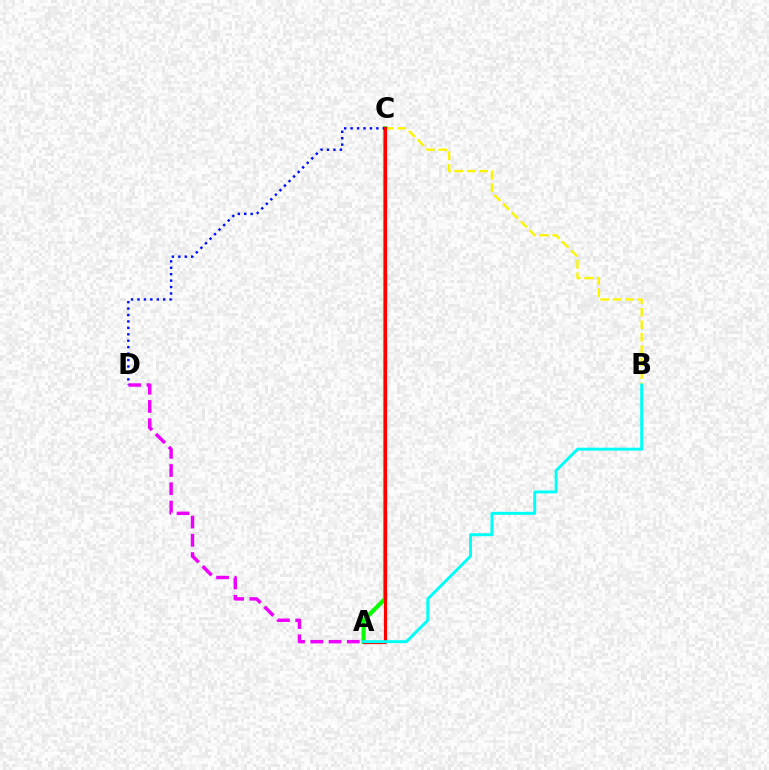{('A', 'D'): [{'color': '#ee00ff', 'line_style': 'dashed', 'thickness': 2.48}], ('B', 'C'): [{'color': '#fcf500', 'line_style': 'dashed', 'thickness': 1.69}], ('A', 'C'): [{'color': '#08ff00', 'line_style': 'solid', 'thickness': 2.99}, {'color': '#ff0000', 'line_style': 'solid', 'thickness': 2.33}], ('C', 'D'): [{'color': '#0010ff', 'line_style': 'dotted', 'thickness': 1.75}], ('A', 'B'): [{'color': '#00fff6', 'line_style': 'solid', 'thickness': 2.12}]}